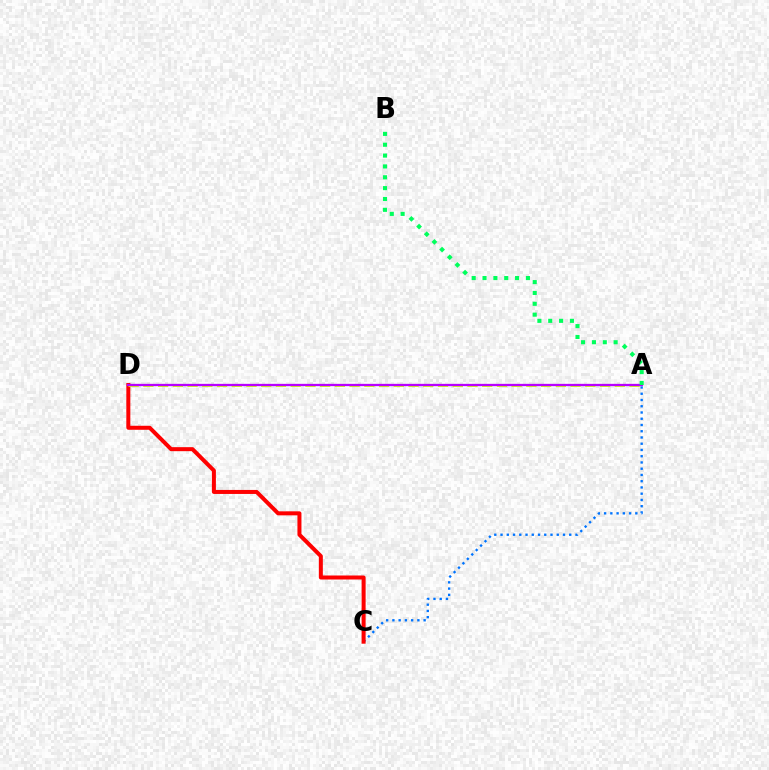{('A', 'C'): [{'color': '#0074ff', 'line_style': 'dotted', 'thickness': 1.7}], ('C', 'D'): [{'color': '#ff0000', 'line_style': 'solid', 'thickness': 2.89}], ('A', 'D'): [{'color': '#d1ff00', 'line_style': 'dashed', 'thickness': 2.0}, {'color': '#b900ff', 'line_style': 'solid', 'thickness': 1.66}], ('A', 'B'): [{'color': '#00ff5c', 'line_style': 'dotted', 'thickness': 2.95}]}